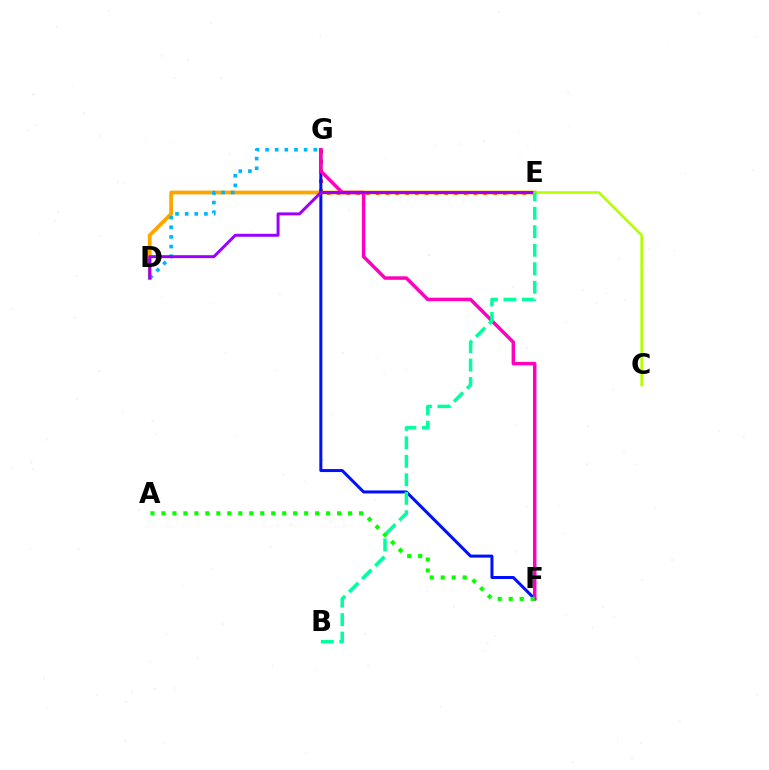{('E', 'G'): [{'color': '#ff0000', 'line_style': 'dotted', 'thickness': 2.66}], ('D', 'E'): [{'color': '#ffa500', 'line_style': 'solid', 'thickness': 2.71}, {'color': '#9b00ff', 'line_style': 'solid', 'thickness': 2.14}], ('F', 'G'): [{'color': '#0010ff', 'line_style': 'solid', 'thickness': 2.17}, {'color': '#ff00bd', 'line_style': 'solid', 'thickness': 2.51}], ('D', 'G'): [{'color': '#00b5ff', 'line_style': 'dotted', 'thickness': 2.62}], ('C', 'E'): [{'color': '#b3ff00', 'line_style': 'solid', 'thickness': 1.87}], ('A', 'F'): [{'color': '#08ff00', 'line_style': 'dotted', 'thickness': 2.98}], ('B', 'E'): [{'color': '#00ff9d', 'line_style': 'dashed', 'thickness': 2.51}]}